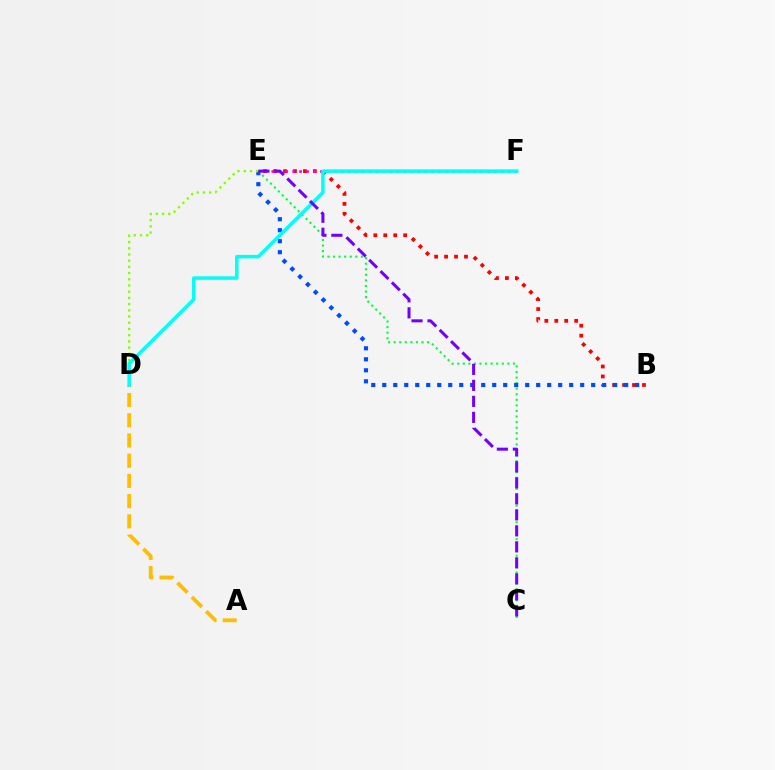{('A', 'D'): [{'color': '#ffbd00', 'line_style': 'dashed', 'thickness': 2.75}], ('C', 'E'): [{'color': '#00ff39', 'line_style': 'dotted', 'thickness': 1.51}, {'color': '#7200ff', 'line_style': 'dashed', 'thickness': 2.17}], ('B', 'E'): [{'color': '#ff0000', 'line_style': 'dotted', 'thickness': 2.7}, {'color': '#004bff', 'line_style': 'dotted', 'thickness': 2.99}], ('E', 'F'): [{'color': '#ff00cf', 'line_style': 'dotted', 'thickness': 1.89}], ('D', 'E'): [{'color': '#84ff00', 'line_style': 'dotted', 'thickness': 1.69}], ('D', 'F'): [{'color': '#00fff6', 'line_style': 'solid', 'thickness': 2.52}]}